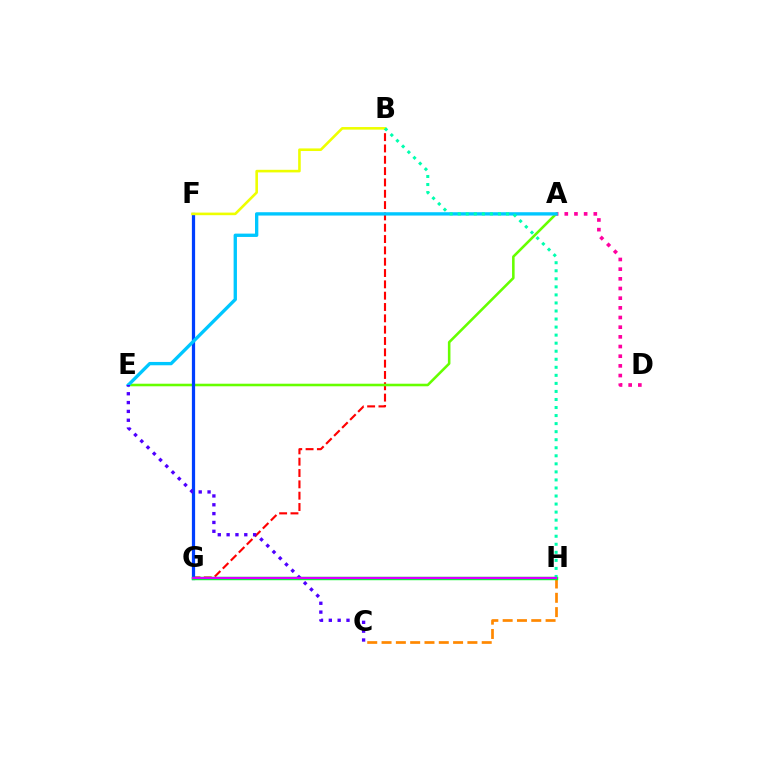{('A', 'D'): [{'color': '#ff00a0', 'line_style': 'dotted', 'thickness': 2.63}], ('B', 'G'): [{'color': '#ff0000', 'line_style': 'dashed', 'thickness': 1.54}], ('C', 'H'): [{'color': '#ff8800', 'line_style': 'dashed', 'thickness': 1.94}], ('A', 'E'): [{'color': '#66ff00', 'line_style': 'solid', 'thickness': 1.85}, {'color': '#00c7ff', 'line_style': 'solid', 'thickness': 2.4}], ('F', 'G'): [{'color': '#003fff', 'line_style': 'solid', 'thickness': 2.33}], ('B', 'F'): [{'color': '#eeff00', 'line_style': 'solid', 'thickness': 1.87}], ('G', 'H'): [{'color': '#00ff27', 'line_style': 'solid', 'thickness': 2.47}, {'color': '#d600ff', 'line_style': 'solid', 'thickness': 1.58}], ('C', 'E'): [{'color': '#4f00ff', 'line_style': 'dotted', 'thickness': 2.4}], ('B', 'H'): [{'color': '#00ffaf', 'line_style': 'dotted', 'thickness': 2.19}]}